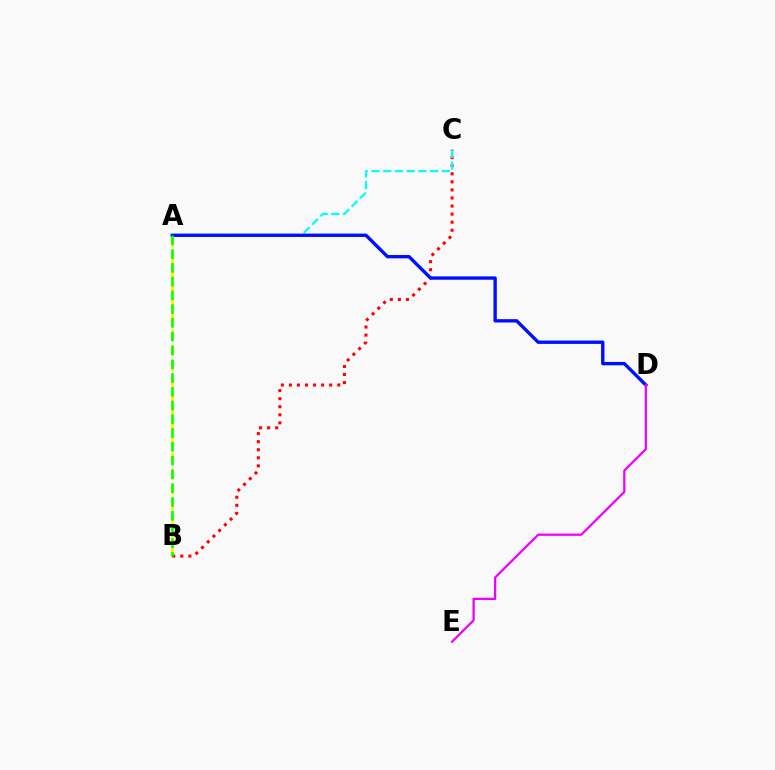{('A', 'B'): [{'color': '#fcf500', 'line_style': 'dashed', 'thickness': 2.1}, {'color': '#08ff00', 'line_style': 'dashed', 'thickness': 1.87}], ('B', 'C'): [{'color': '#ff0000', 'line_style': 'dotted', 'thickness': 2.19}], ('A', 'C'): [{'color': '#00fff6', 'line_style': 'dashed', 'thickness': 1.59}], ('A', 'D'): [{'color': '#0010ff', 'line_style': 'solid', 'thickness': 2.42}], ('D', 'E'): [{'color': '#ee00ff', 'line_style': 'solid', 'thickness': 1.62}]}